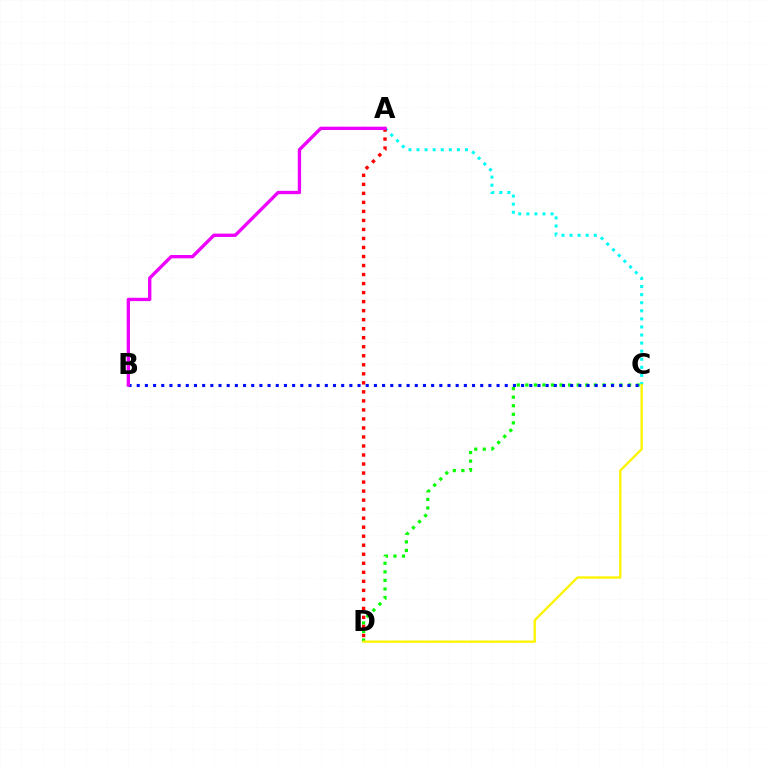{('A', 'C'): [{'color': '#00fff6', 'line_style': 'dotted', 'thickness': 2.19}], ('C', 'D'): [{'color': '#08ff00', 'line_style': 'dotted', 'thickness': 2.33}, {'color': '#fcf500', 'line_style': 'solid', 'thickness': 1.69}], ('A', 'D'): [{'color': '#ff0000', 'line_style': 'dotted', 'thickness': 2.45}], ('B', 'C'): [{'color': '#0010ff', 'line_style': 'dotted', 'thickness': 2.22}], ('A', 'B'): [{'color': '#ee00ff', 'line_style': 'solid', 'thickness': 2.4}]}